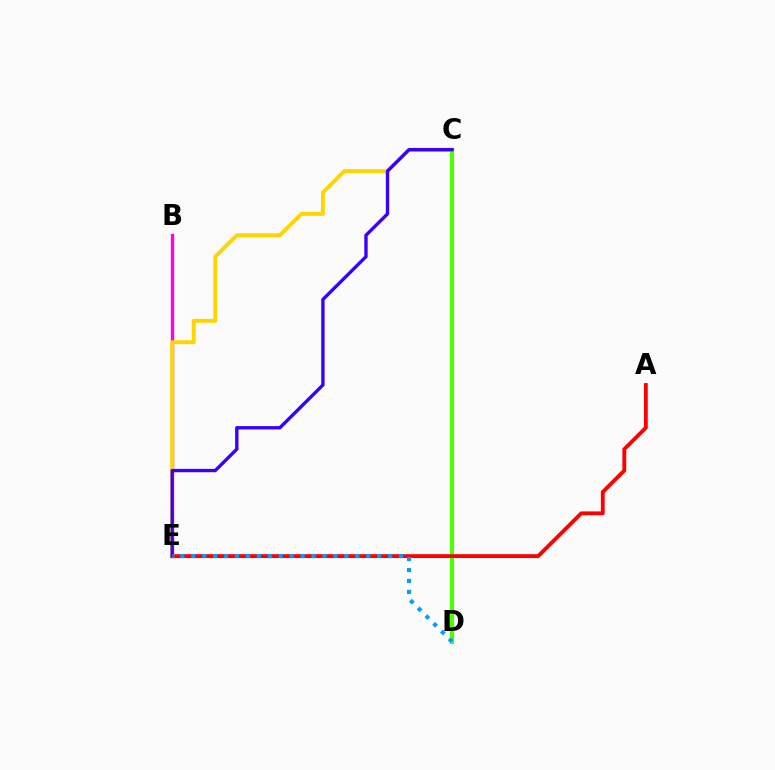{('C', 'D'): [{'color': '#00ff86', 'line_style': 'dashed', 'thickness': 1.61}, {'color': '#4fff00', 'line_style': 'solid', 'thickness': 2.98}], ('A', 'E'): [{'color': '#ff0000', 'line_style': 'solid', 'thickness': 2.77}], ('B', 'E'): [{'color': '#ff00ed', 'line_style': 'solid', 'thickness': 2.41}], ('C', 'E'): [{'color': '#ffd500', 'line_style': 'solid', 'thickness': 2.83}, {'color': '#3700ff', 'line_style': 'solid', 'thickness': 2.41}], ('D', 'E'): [{'color': '#009eff', 'line_style': 'dotted', 'thickness': 2.97}]}